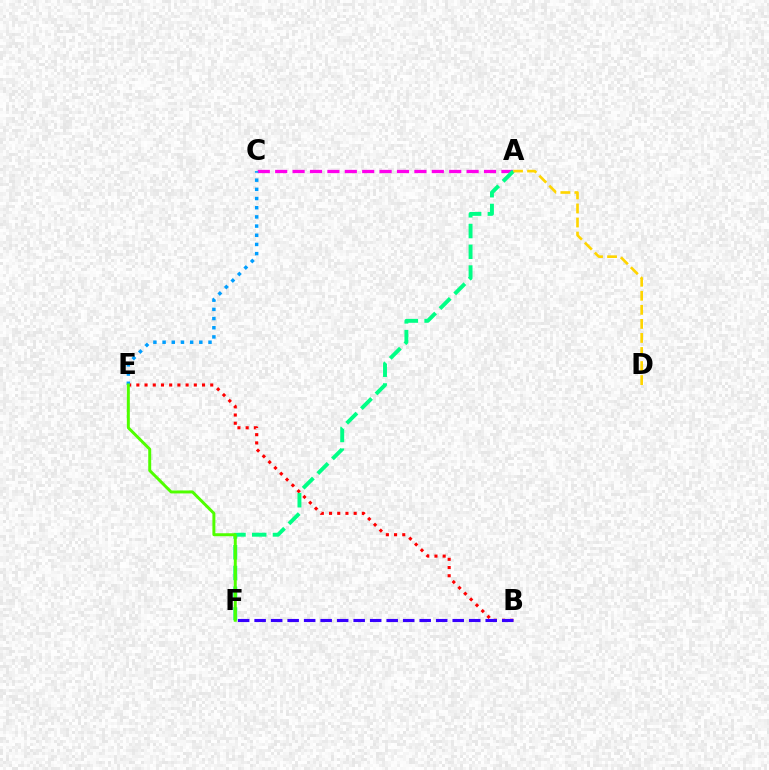{('A', 'C'): [{'color': '#ff00ed', 'line_style': 'dashed', 'thickness': 2.36}], ('B', 'E'): [{'color': '#ff0000', 'line_style': 'dotted', 'thickness': 2.23}], ('B', 'F'): [{'color': '#3700ff', 'line_style': 'dashed', 'thickness': 2.24}], ('C', 'E'): [{'color': '#009eff', 'line_style': 'dotted', 'thickness': 2.49}], ('A', 'F'): [{'color': '#00ff86', 'line_style': 'dashed', 'thickness': 2.82}], ('E', 'F'): [{'color': '#4fff00', 'line_style': 'solid', 'thickness': 2.13}], ('A', 'D'): [{'color': '#ffd500', 'line_style': 'dashed', 'thickness': 1.91}]}